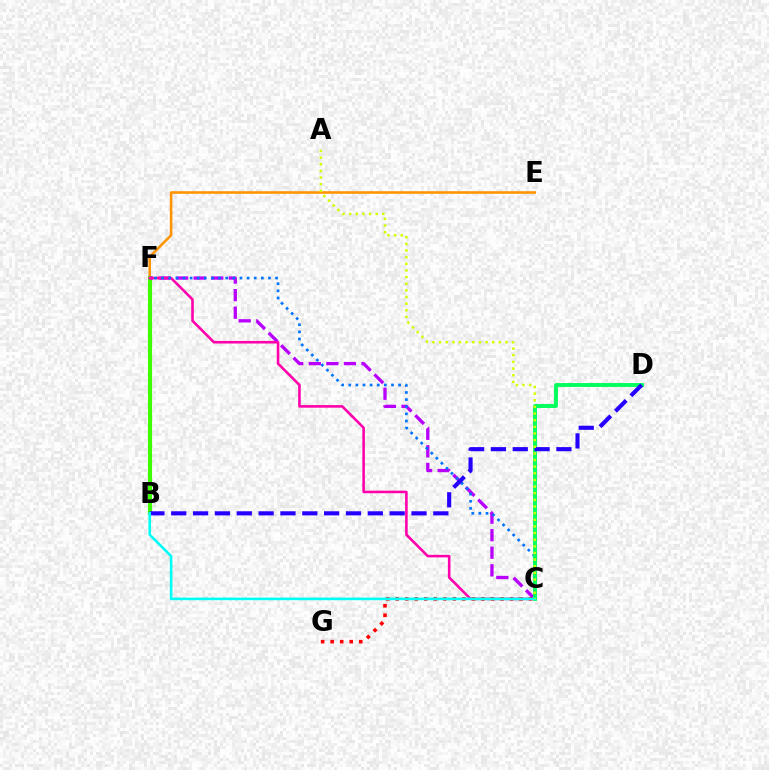{('E', 'F'): [{'color': '#ff9400', 'line_style': 'solid', 'thickness': 1.85}], ('B', 'F'): [{'color': '#3dff00', 'line_style': 'solid', 'thickness': 2.96}], ('C', 'F'): [{'color': '#b900ff', 'line_style': 'dashed', 'thickness': 2.39}, {'color': '#ff00ac', 'line_style': 'solid', 'thickness': 1.86}, {'color': '#0074ff', 'line_style': 'dotted', 'thickness': 1.94}], ('C', 'D'): [{'color': '#00ff5c', 'line_style': 'solid', 'thickness': 2.79}], ('C', 'G'): [{'color': '#ff0000', 'line_style': 'dotted', 'thickness': 2.59}], ('B', 'D'): [{'color': '#2500ff', 'line_style': 'dashed', 'thickness': 2.97}], ('B', 'C'): [{'color': '#00fff6', 'line_style': 'solid', 'thickness': 1.89}], ('A', 'C'): [{'color': '#d1ff00', 'line_style': 'dotted', 'thickness': 1.8}]}